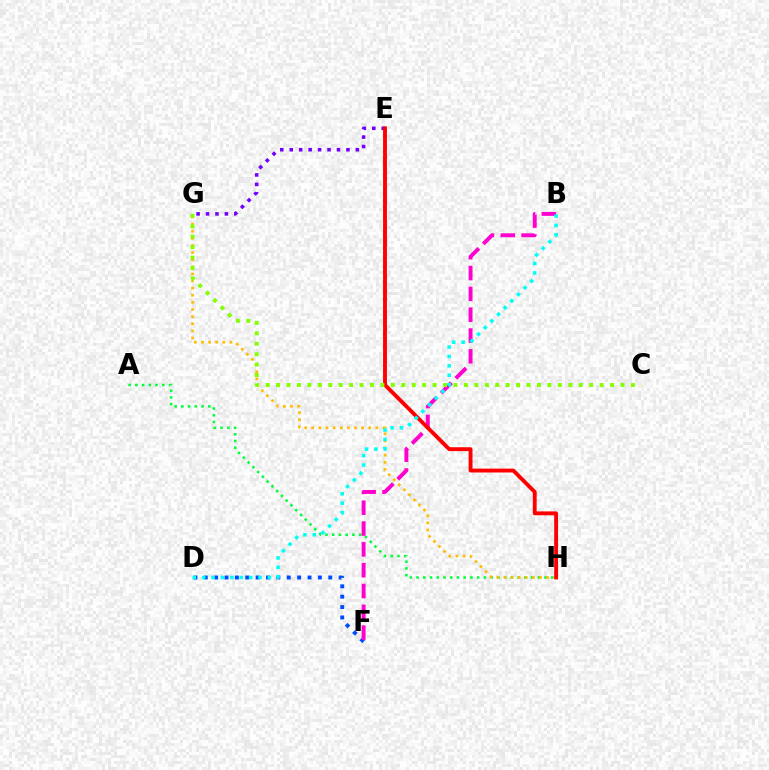{('A', 'H'): [{'color': '#00ff39', 'line_style': 'dotted', 'thickness': 1.83}], ('G', 'H'): [{'color': '#ffbd00', 'line_style': 'dotted', 'thickness': 1.93}], ('E', 'G'): [{'color': '#7200ff', 'line_style': 'dotted', 'thickness': 2.57}], ('D', 'F'): [{'color': '#004bff', 'line_style': 'dotted', 'thickness': 2.82}], ('B', 'F'): [{'color': '#ff00cf', 'line_style': 'dashed', 'thickness': 2.83}], ('E', 'H'): [{'color': '#ff0000', 'line_style': 'solid', 'thickness': 2.79}], ('C', 'G'): [{'color': '#84ff00', 'line_style': 'dotted', 'thickness': 2.84}], ('B', 'D'): [{'color': '#00fff6', 'line_style': 'dotted', 'thickness': 2.55}]}